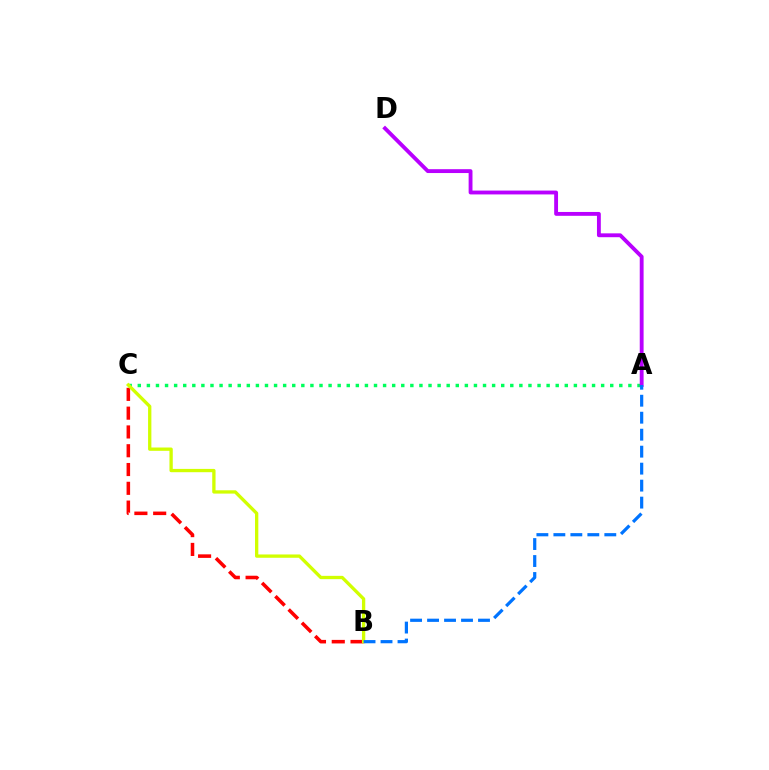{('A', 'C'): [{'color': '#00ff5c', 'line_style': 'dotted', 'thickness': 2.47}], ('B', 'C'): [{'color': '#ff0000', 'line_style': 'dashed', 'thickness': 2.55}, {'color': '#d1ff00', 'line_style': 'solid', 'thickness': 2.38}], ('A', 'D'): [{'color': '#b900ff', 'line_style': 'solid', 'thickness': 2.77}], ('A', 'B'): [{'color': '#0074ff', 'line_style': 'dashed', 'thickness': 2.31}]}